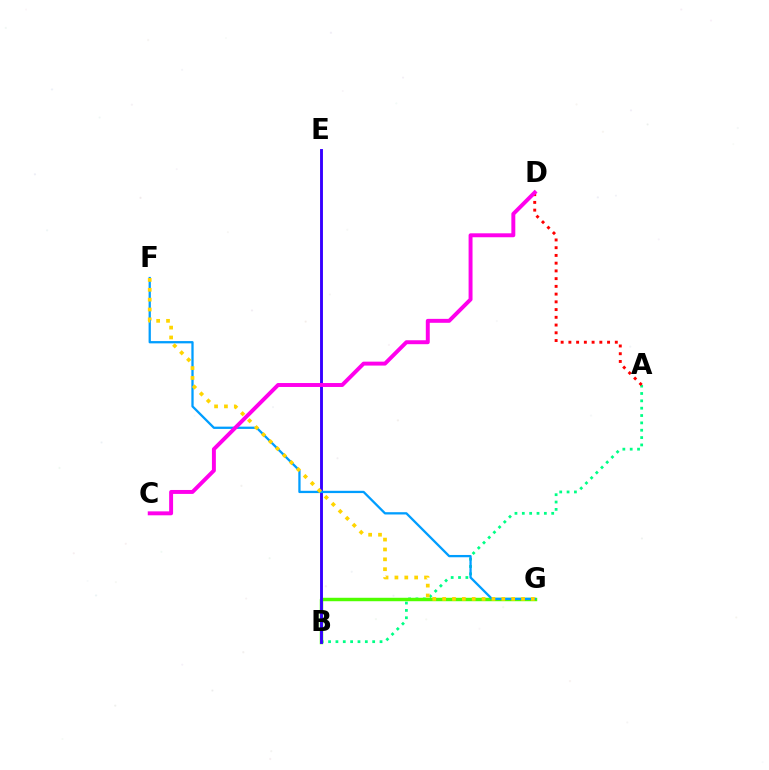{('A', 'B'): [{'color': '#00ff86', 'line_style': 'dotted', 'thickness': 2.0}], ('B', 'G'): [{'color': '#4fff00', 'line_style': 'solid', 'thickness': 2.48}], ('B', 'E'): [{'color': '#3700ff', 'line_style': 'solid', 'thickness': 2.08}], ('A', 'D'): [{'color': '#ff0000', 'line_style': 'dotted', 'thickness': 2.1}], ('F', 'G'): [{'color': '#009eff', 'line_style': 'solid', 'thickness': 1.64}, {'color': '#ffd500', 'line_style': 'dotted', 'thickness': 2.68}], ('C', 'D'): [{'color': '#ff00ed', 'line_style': 'solid', 'thickness': 2.83}]}